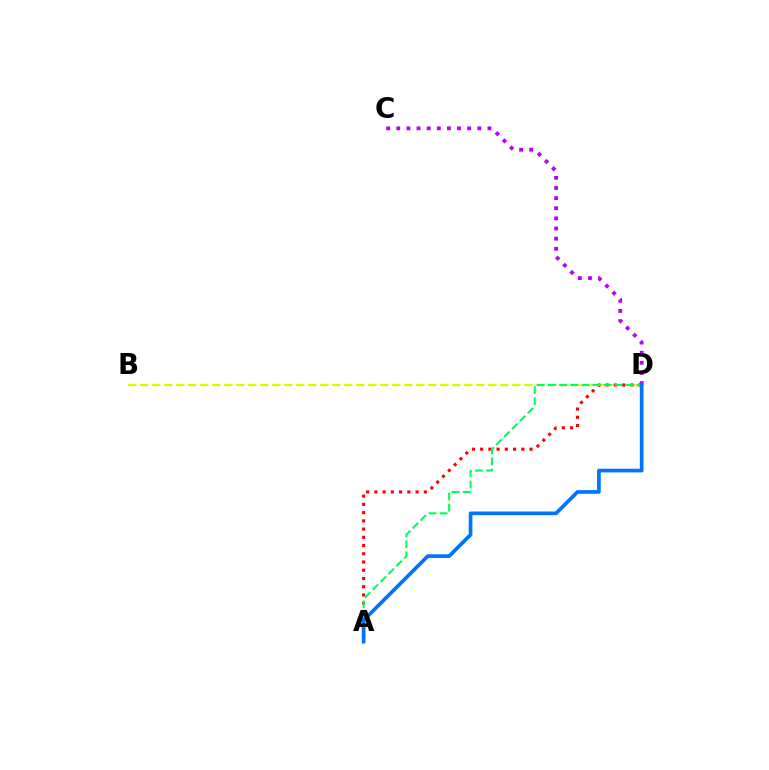{('B', 'D'): [{'color': '#d1ff00', 'line_style': 'dashed', 'thickness': 1.63}], ('A', 'D'): [{'color': '#ff0000', 'line_style': 'dotted', 'thickness': 2.24}, {'color': '#00ff5c', 'line_style': 'dashed', 'thickness': 1.51}, {'color': '#0074ff', 'line_style': 'solid', 'thickness': 2.65}], ('C', 'D'): [{'color': '#b900ff', 'line_style': 'dotted', 'thickness': 2.75}]}